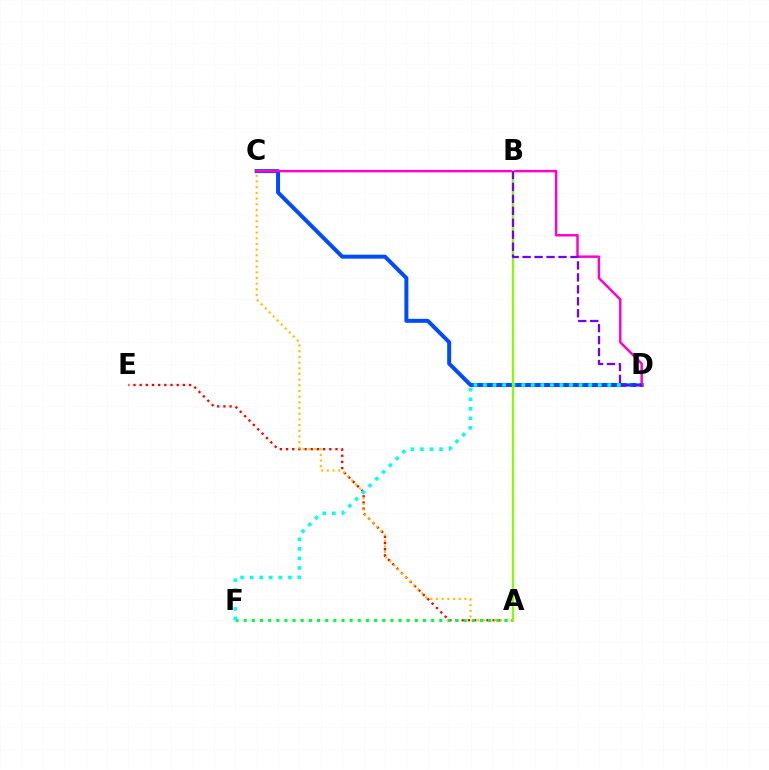{('A', 'E'): [{'color': '#ff0000', 'line_style': 'dotted', 'thickness': 1.68}], ('C', 'D'): [{'color': '#004bff', 'line_style': 'solid', 'thickness': 2.86}, {'color': '#ff00cf', 'line_style': 'solid', 'thickness': 1.77}], ('A', 'C'): [{'color': '#ffbd00', 'line_style': 'dotted', 'thickness': 1.54}], ('A', 'F'): [{'color': '#00ff39', 'line_style': 'dotted', 'thickness': 2.21}], ('D', 'F'): [{'color': '#00fff6', 'line_style': 'dotted', 'thickness': 2.6}], ('A', 'B'): [{'color': '#84ff00', 'line_style': 'solid', 'thickness': 1.59}], ('B', 'D'): [{'color': '#7200ff', 'line_style': 'dashed', 'thickness': 1.62}]}